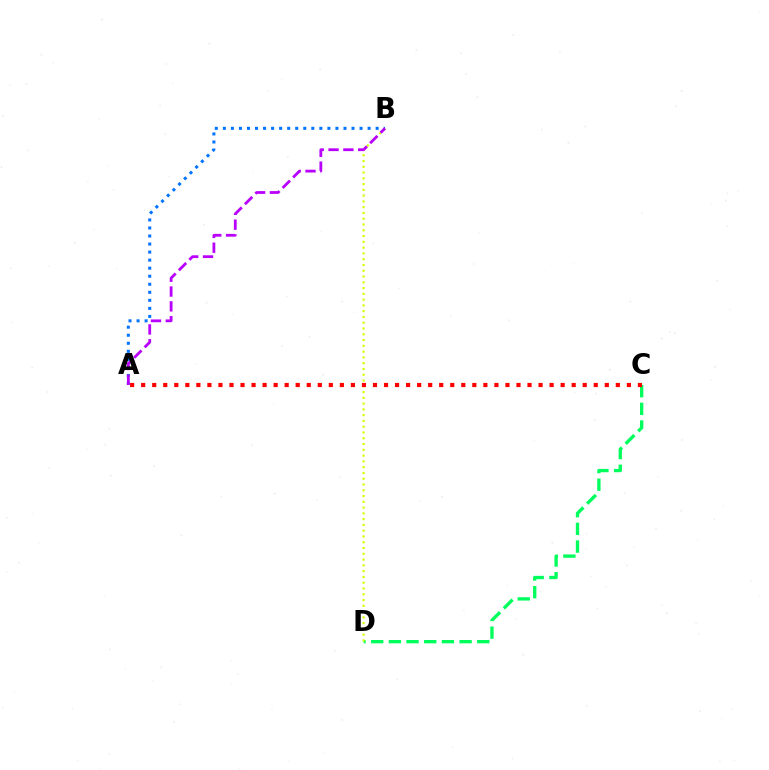{('C', 'D'): [{'color': '#00ff5c', 'line_style': 'dashed', 'thickness': 2.4}], ('B', 'D'): [{'color': '#d1ff00', 'line_style': 'dotted', 'thickness': 1.57}], ('A', 'B'): [{'color': '#0074ff', 'line_style': 'dotted', 'thickness': 2.18}, {'color': '#b900ff', 'line_style': 'dashed', 'thickness': 2.01}], ('A', 'C'): [{'color': '#ff0000', 'line_style': 'dotted', 'thickness': 3.0}]}